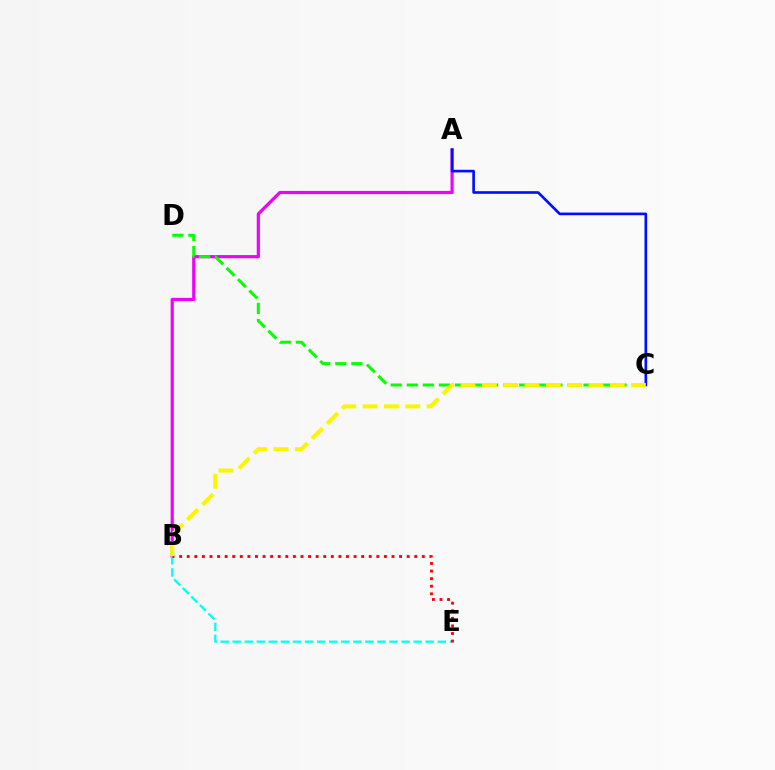{('A', 'B'): [{'color': '#ee00ff', 'line_style': 'solid', 'thickness': 2.29}], ('C', 'D'): [{'color': '#08ff00', 'line_style': 'dashed', 'thickness': 2.18}], ('B', 'E'): [{'color': '#00fff6', 'line_style': 'dashed', 'thickness': 1.64}, {'color': '#ff0000', 'line_style': 'dotted', 'thickness': 2.06}], ('A', 'C'): [{'color': '#0010ff', 'line_style': 'solid', 'thickness': 1.91}], ('B', 'C'): [{'color': '#fcf500', 'line_style': 'dashed', 'thickness': 2.9}]}